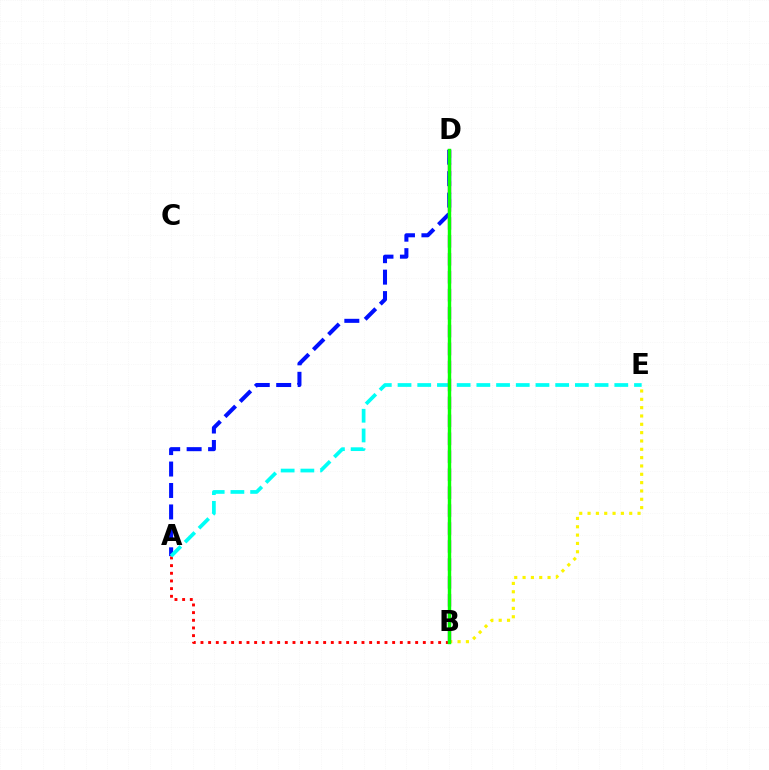{('B', 'E'): [{'color': '#fcf500', 'line_style': 'dotted', 'thickness': 2.26}], ('A', 'D'): [{'color': '#0010ff', 'line_style': 'dashed', 'thickness': 2.91}], ('A', 'B'): [{'color': '#ff0000', 'line_style': 'dotted', 'thickness': 2.08}], ('A', 'E'): [{'color': '#00fff6', 'line_style': 'dashed', 'thickness': 2.68}], ('B', 'D'): [{'color': '#ee00ff', 'line_style': 'dashed', 'thickness': 2.44}, {'color': '#08ff00', 'line_style': 'solid', 'thickness': 2.47}]}